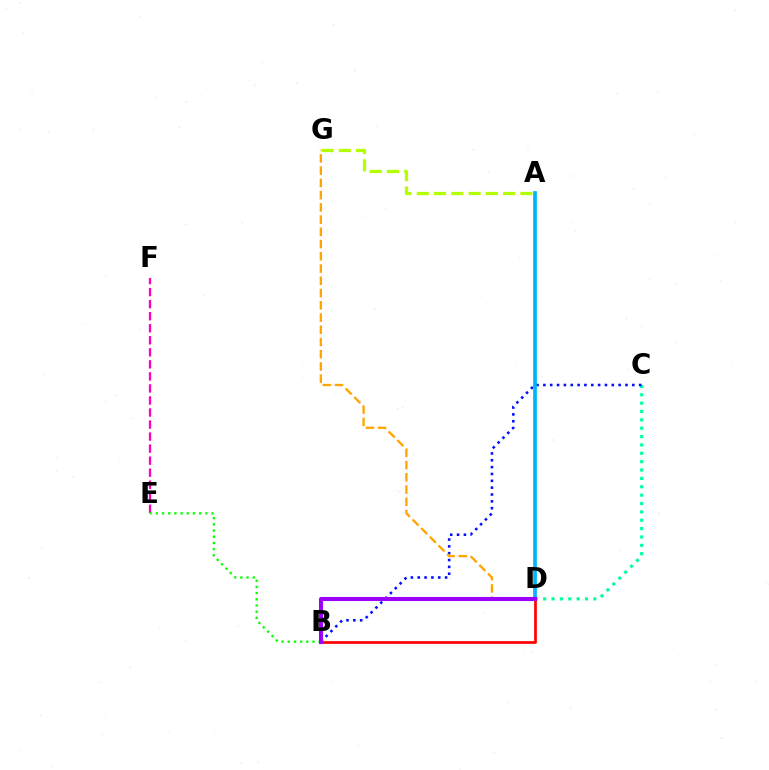{('E', 'F'): [{'color': '#ff00bd', 'line_style': 'dashed', 'thickness': 1.64}], ('B', 'E'): [{'color': '#08ff00', 'line_style': 'dotted', 'thickness': 1.68}], ('C', 'D'): [{'color': '#00ff9d', 'line_style': 'dotted', 'thickness': 2.27}], ('B', 'C'): [{'color': '#0010ff', 'line_style': 'dotted', 'thickness': 1.86}], ('A', 'D'): [{'color': '#00b5ff', 'line_style': 'solid', 'thickness': 2.67}], ('B', 'D'): [{'color': '#ff0000', 'line_style': 'solid', 'thickness': 1.95}, {'color': '#9b00ff', 'line_style': 'solid', 'thickness': 2.94}], ('D', 'G'): [{'color': '#ffa500', 'line_style': 'dashed', 'thickness': 1.66}], ('A', 'G'): [{'color': '#b3ff00', 'line_style': 'dashed', 'thickness': 2.35}]}